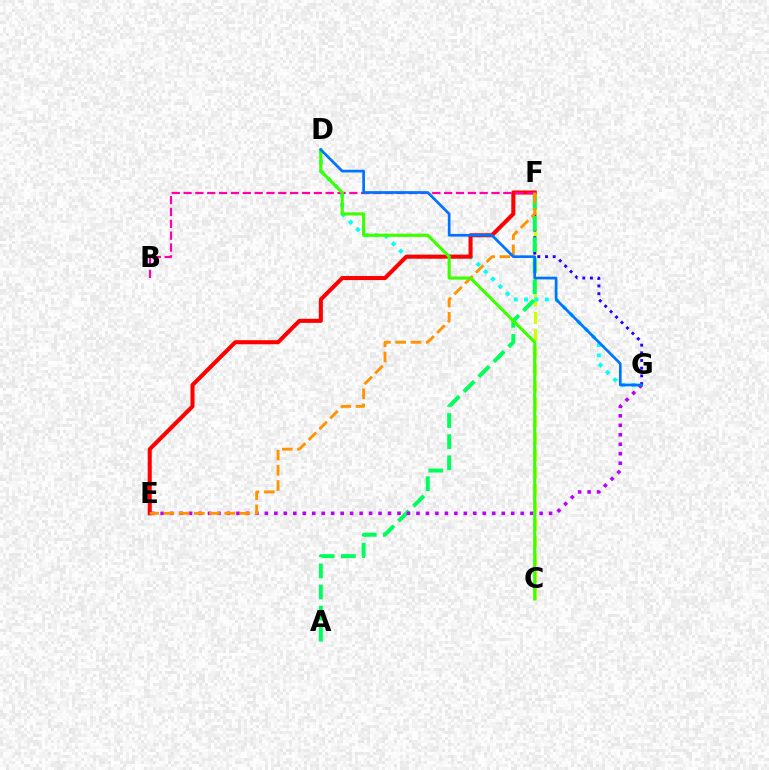{('C', 'F'): [{'color': '#d1ff00', 'line_style': 'dashed', 'thickness': 2.34}], ('F', 'G'): [{'color': '#2500ff', 'line_style': 'dotted', 'thickness': 2.09}], ('D', 'G'): [{'color': '#00fff6', 'line_style': 'dotted', 'thickness': 2.82}, {'color': '#0074ff', 'line_style': 'solid', 'thickness': 1.95}], ('E', 'F'): [{'color': '#ff0000', 'line_style': 'solid', 'thickness': 2.93}, {'color': '#ff9400', 'line_style': 'dashed', 'thickness': 2.07}], ('A', 'F'): [{'color': '#00ff5c', 'line_style': 'dashed', 'thickness': 2.87}], ('E', 'G'): [{'color': '#b900ff', 'line_style': 'dotted', 'thickness': 2.57}], ('B', 'F'): [{'color': '#ff00ac', 'line_style': 'dashed', 'thickness': 1.61}], ('C', 'D'): [{'color': '#3dff00', 'line_style': 'solid', 'thickness': 2.26}]}